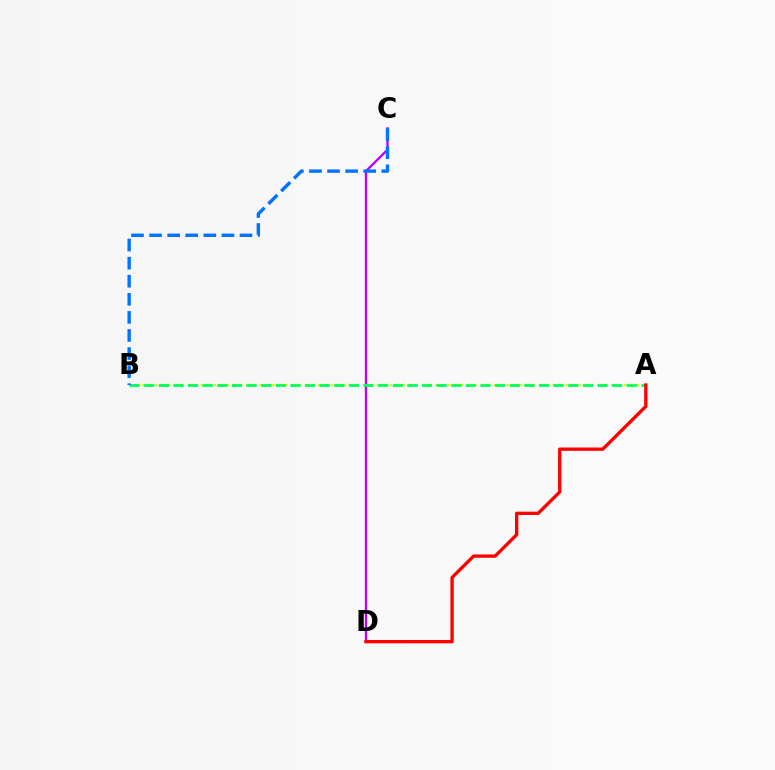{('C', 'D'): [{'color': '#b900ff', 'line_style': 'solid', 'thickness': 1.66}], ('A', 'B'): [{'color': '#d1ff00', 'line_style': 'dotted', 'thickness': 1.77}, {'color': '#00ff5c', 'line_style': 'dashed', 'thickness': 1.99}], ('B', 'C'): [{'color': '#0074ff', 'line_style': 'dashed', 'thickness': 2.46}], ('A', 'D'): [{'color': '#ff0000', 'line_style': 'solid', 'thickness': 2.39}]}